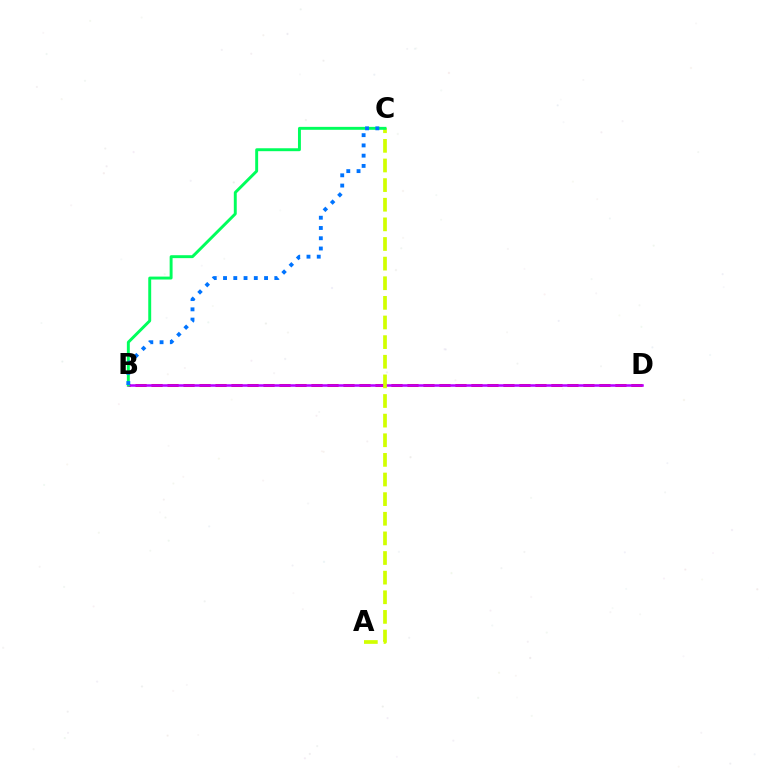{('B', 'D'): [{'color': '#ff0000', 'line_style': 'dashed', 'thickness': 2.17}, {'color': '#b900ff', 'line_style': 'solid', 'thickness': 1.83}], ('A', 'C'): [{'color': '#d1ff00', 'line_style': 'dashed', 'thickness': 2.67}], ('B', 'C'): [{'color': '#00ff5c', 'line_style': 'solid', 'thickness': 2.11}, {'color': '#0074ff', 'line_style': 'dotted', 'thickness': 2.79}]}